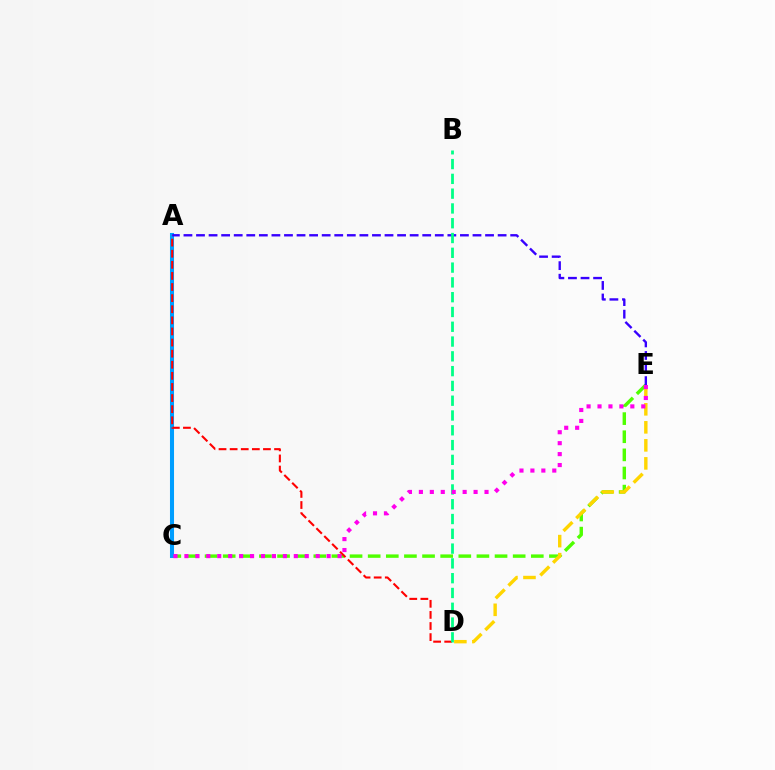{('C', 'E'): [{'color': '#4fff00', 'line_style': 'dashed', 'thickness': 2.46}, {'color': '#ff00ed', 'line_style': 'dotted', 'thickness': 2.97}], ('A', 'C'): [{'color': '#009eff', 'line_style': 'solid', 'thickness': 2.92}], ('A', 'E'): [{'color': '#3700ff', 'line_style': 'dashed', 'thickness': 1.71}], ('A', 'D'): [{'color': '#ff0000', 'line_style': 'dashed', 'thickness': 1.51}], ('D', 'E'): [{'color': '#ffd500', 'line_style': 'dashed', 'thickness': 2.45}], ('B', 'D'): [{'color': '#00ff86', 'line_style': 'dashed', 'thickness': 2.01}]}